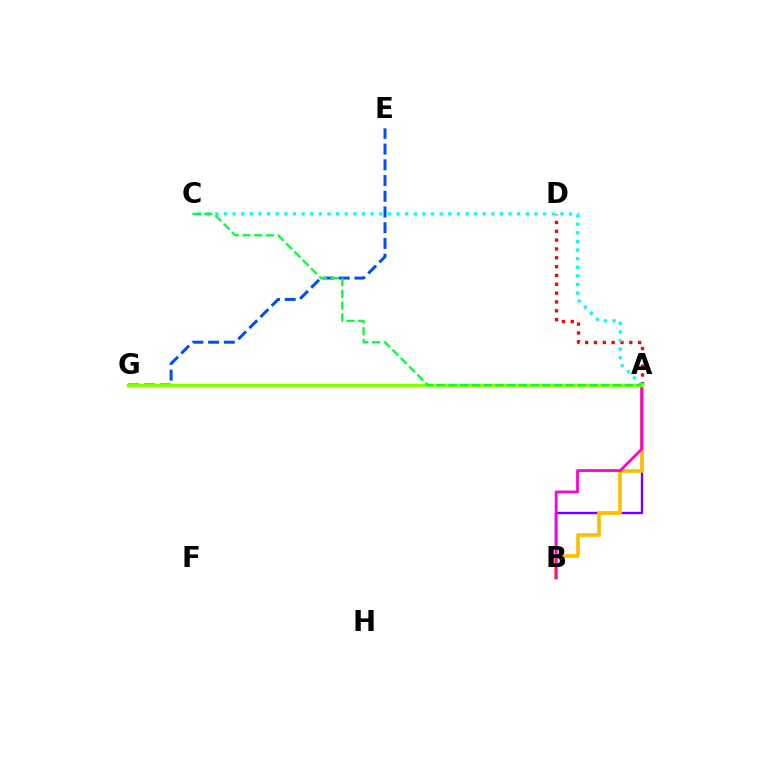{('A', 'D'): [{'color': '#ff0000', 'line_style': 'dotted', 'thickness': 2.4}], ('A', 'B'): [{'color': '#7200ff', 'line_style': 'solid', 'thickness': 1.71}, {'color': '#ffbd00', 'line_style': 'solid', 'thickness': 2.62}, {'color': '#ff00cf', 'line_style': 'solid', 'thickness': 2.0}], ('E', 'G'): [{'color': '#004bff', 'line_style': 'dashed', 'thickness': 2.14}], ('A', 'C'): [{'color': '#00fff6', 'line_style': 'dotted', 'thickness': 2.34}, {'color': '#00ff39', 'line_style': 'dashed', 'thickness': 1.6}], ('A', 'G'): [{'color': '#84ff00', 'line_style': 'solid', 'thickness': 2.51}]}